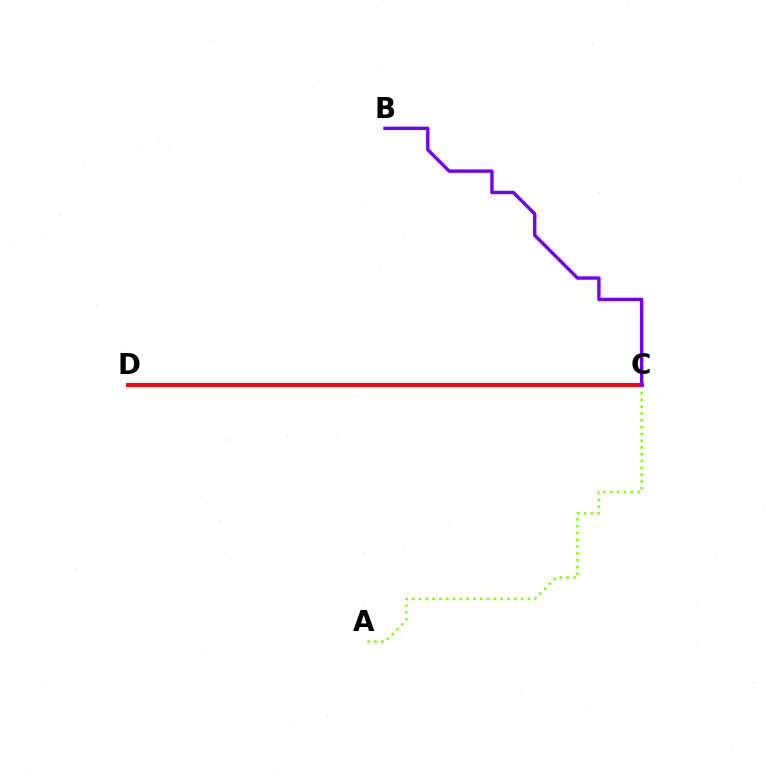{('A', 'C'): [{'color': '#84ff00', 'line_style': 'dotted', 'thickness': 1.85}], ('C', 'D'): [{'color': '#00fff6', 'line_style': 'dashed', 'thickness': 1.66}, {'color': '#ff0000', 'line_style': 'solid', 'thickness': 2.83}], ('B', 'C'): [{'color': '#7200ff', 'line_style': 'solid', 'thickness': 2.44}]}